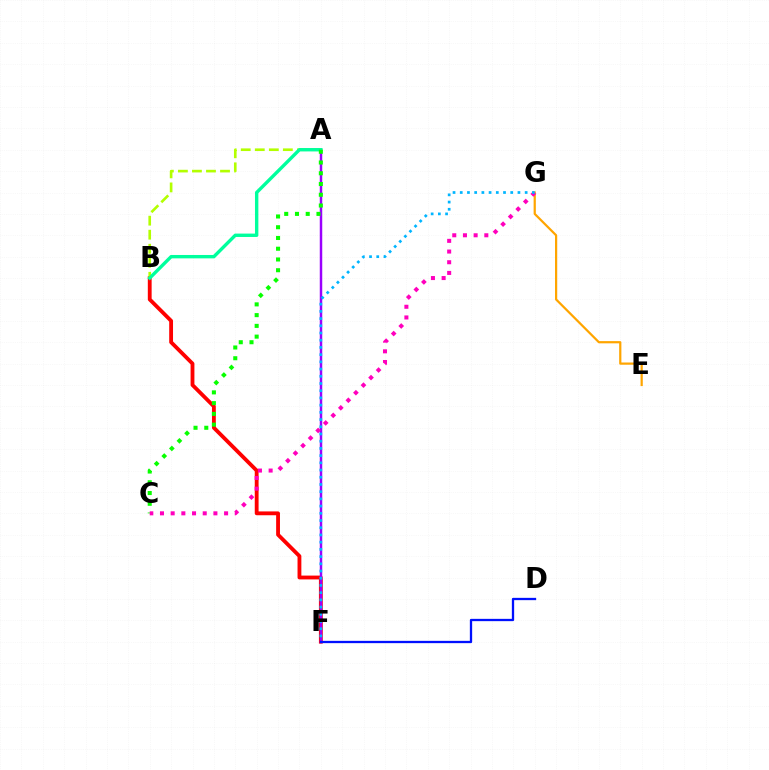{('E', 'G'): [{'color': '#ffa500', 'line_style': 'solid', 'thickness': 1.6}], ('B', 'F'): [{'color': '#ff0000', 'line_style': 'solid', 'thickness': 2.76}], ('A', 'F'): [{'color': '#9b00ff', 'line_style': 'solid', 'thickness': 1.78}], ('A', 'B'): [{'color': '#b3ff00', 'line_style': 'dashed', 'thickness': 1.91}, {'color': '#00ff9d', 'line_style': 'solid', 'thickness': 2.44}], ('A', 'C'): [{'color': '#08ff00', 'line_style': 'dotted', 'thickness': 2.92}], ('C', 'G'): [{'color': '#ff00bd', 'line_style': 'dotted', 'thickness': 2.9}], ('F', 'G'): [{'color': '#00b5ff', 'line_style': 'dotted', 'thickness': 1.96}], ('D', 'F'): [{'color': '#0010ff', 'line_style': 'solid', 'thickness': 1.65}]}